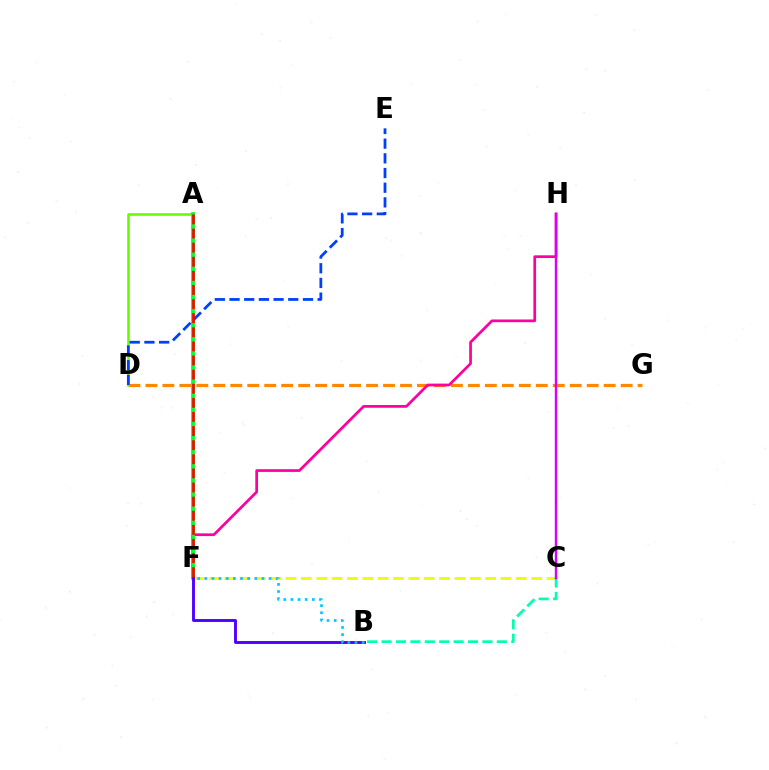{('D', 'G'): [{'color': '#ff8800', 'line_style': 'dashed', 'thickness': 2.31}], ('F', 'H'): [{'color': '#ff00a0', 'line_style': 'solid', 'thickness': 1.96}], ('A', 'D'): [{'color': '#66ff00', 'line_style': 'solid', 'thickness': 1.89}], ('C', 'F'): [{'color': '#eeff00', 'line_style': 'dashed', 'thickness': 2.09}], ('A', 'F'): [{'color': '#00ff27', 'line_style': 'solid', 'thickness': 2.7}, {'color': '#ff0000', 'line_style': 'dashed', 'thickness': 1.92}], ('D', 'E'): [{'color': '#003fff', 'line_style': 'dashed', 'thickness': 2.0}], ('B', 'C'): [{'color': '#00ffaf', 'line_style': 'dashed', 'thickness': 1.96}], ('C', 'H'): [{'color': '#d600ff', 'line_style': 'solid', 'thickness': 1.74}], ('B', 'F'): [{'color': '#4f00ff', 'line_style': 'solid', 'thickness': 2.08}, {'color': '#00c7ff', 'line_style': 'dotted', 'thickness': 1.94}]}